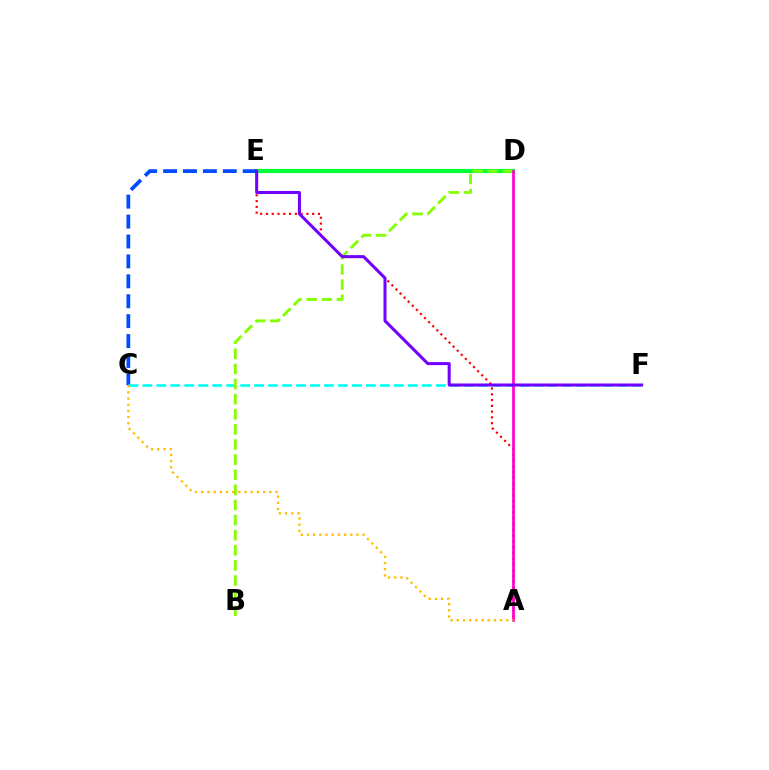{('D', 'E'): [{'color': '#00ff39', 'line_style': 'solid', 'thickness': 2.98}], ('C', 'E'): [{'color': '#004bff', 'line_style': 'dashed', 'thickness': 2.71}], ('A', 'E'): [{'color': '#ff0000', 'line_style': 'dotted', 'thickness': 1.57}], ('C', 'F'): [{'color': '#00fff6', 'line_style': 'dashed', 'thickness': 1.9}], ('B', 'D'): [{'color': '#84ff00', 'line_style': 'dashed', 'thickness': 2.05}], ('A', 'D'): [{'color': '#ff00cf', 'line_style': 'solid', 'thickness': 1.95}], ('A', 'C'): [{'color': '#ffbd00', 'line_style': 'dotted', 'thickness': 1.68}], ('E', 'F'): [{'color': '#7200ff', 'line_style': 'solid', 'thickness': 2.18}]}